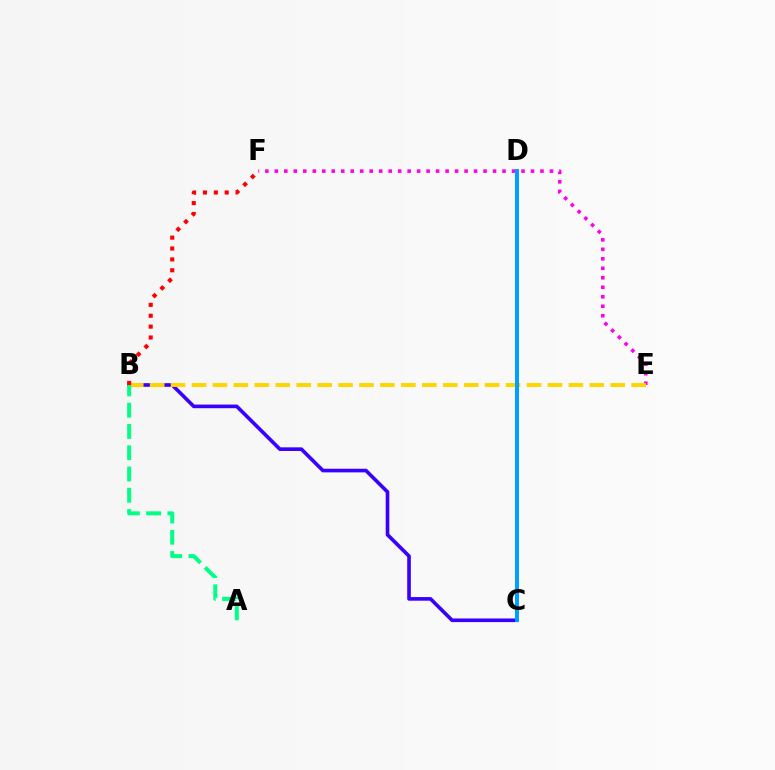{('E', 'F'): [{'color': '#ff00ed', 'line_style': 'dotted', 'thickness': 2.58}], ('B', 'C'): [{'color': '#3700ff', 'line_style': 'solid', 'thickness': 2.62}], ('B', 'E'): [{'color': '#ffd500', 'line_style': 'dashed', 'thickness': 2.84}], ('C', 'D'): [{'color': '#4fff00', 'line_style': 'dotted', 'thickness': 1.78}, {'color': '#009eff', 'line_style': 'solid', 'thickness': 2.85}], ('B', 'F'): [{'color': '#ff0000', 'line_style': 'dotted', 'thickness': 2.96}], ('A', 'B'): [{'color': '#00ff86', 'line_style': 'dashed', 'thickness': 2.89}]}